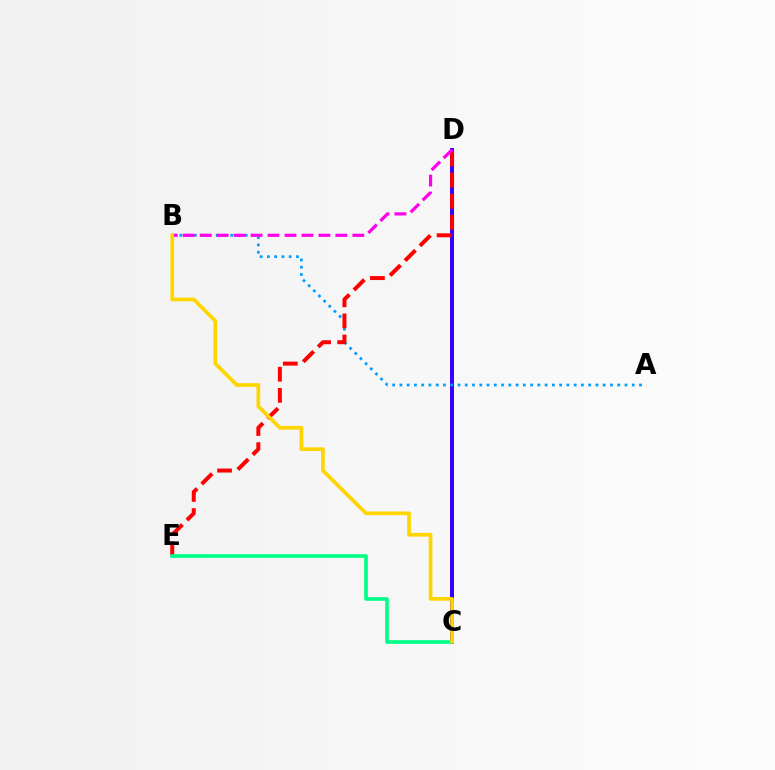{('C', 'D'): [{'color': '#4fff00', 'line_style': 'dotted', 'thickness': 1.68}, {'color': '#3700ff', 'line_style': 'solid', 'thickness': 2.86}], ('A', 'B'): [{'color': '#009eff', 'line_style': 'dotted', 'thickness': 1.97}], ('D', 'E'): [{'color': '#ff0000', 'line_style': 'dashed', 'thickness': 2.86}], ('C', 'E'): [{'color': '#00ff86', 'line_style': 'solid', 'thickness': 2.63}], ('B', 'D'): [{'color': '#ff00ed', 'line_style': 'dashed', 'thickness': 2.3}], ('B', 'C'): [{'color': '#ffd500', 'line_style': 'solid', 'thickness': 2.67}]}